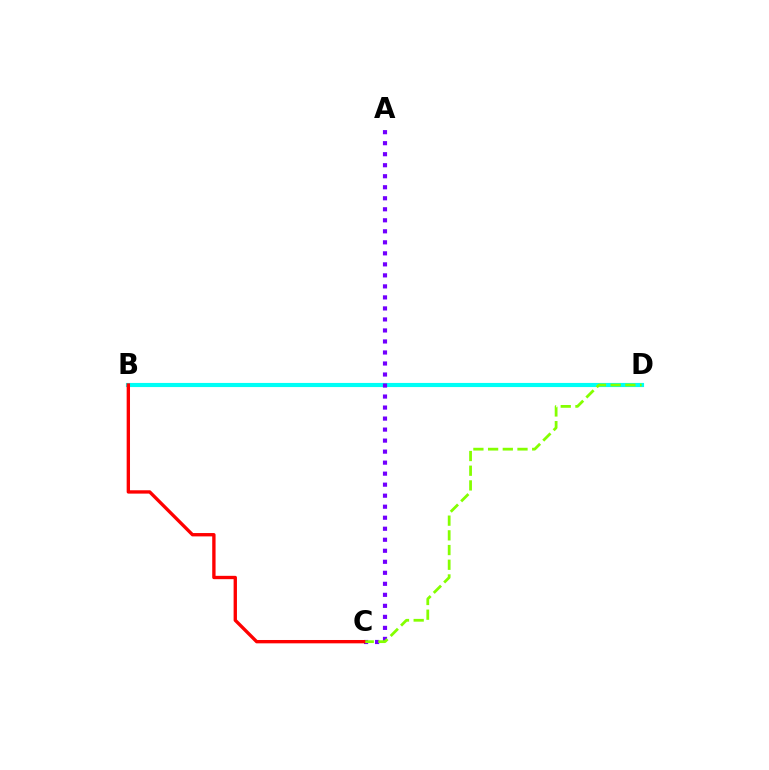{('B', 'D'): [{'color': '#00fff6', 'line_style': 'solid', 'thickness': 2.98}], ('A', 'C'): [{'color': '#7200ff', 'line_style': 'dotted', 'thickness': 2.99}], ('C', 'D'): [{'color': '#84ff00', 'line_style': 'dashed', 'thickness': 2.0}], ('B', 'C'): [{'color': '#ff0000', 'line_style': 'solid', 'thickness': 2.41}]}